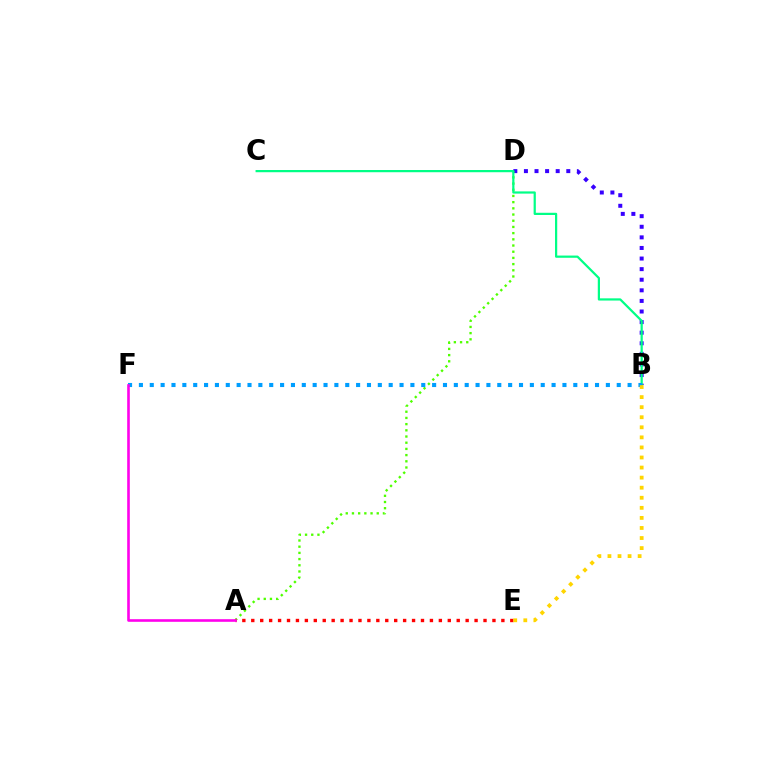{('B', 'D'): [{'color': '#3700ff', 'line_style': 'dotted', 'thickness': 2.88}], ('A', 'D'): [{'color': '#4fff00', 'line_style': 'dotted', 'thickness': 1.68}], ('A', 'E'): [{'color': '#ff0000', 'line_style': 'dotted', 'thickness': 2.43}], ('B', 'C'): [{'color': '#00ff86', 'line_style': 'solid', 'thickness': 1.6}], ('B', 'F'): [{'color': '#009eff', 'line_style': 'dotted', 'thickness': 2.95}], ('B', 'E'): [{'color': '#ffd500', 'line_style': 'dotted', 'thickness': 2.73}], ('A', 'F'): [{'color': '#ff00ed', 'line_style': 'solid', 'thickness': 1.88}]}